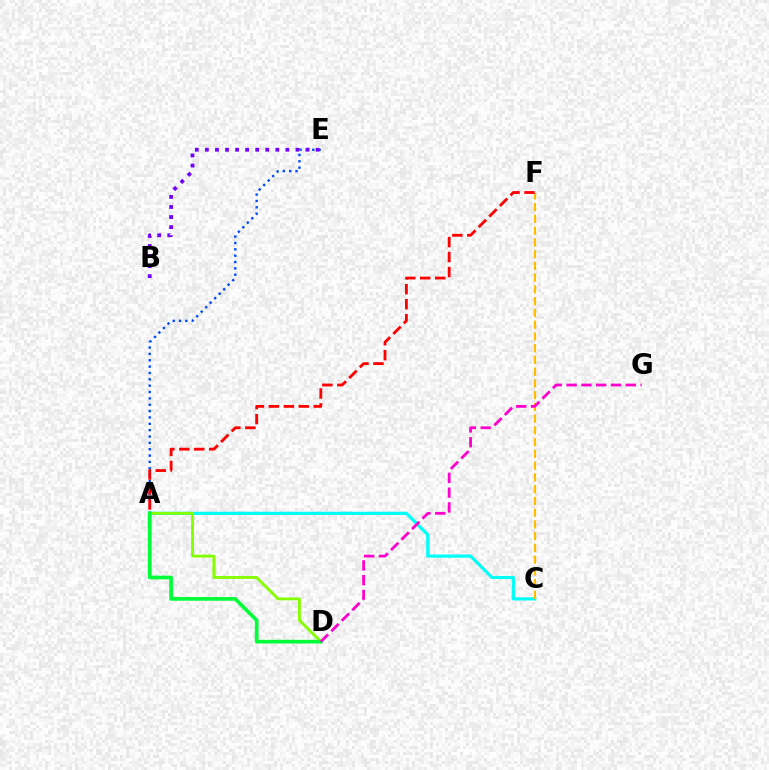{('A', 'C'): [{'color': '#00fff6', 'line_style': 'solid', 'thickness': 2.29}], ('A', 'E'): [{'color': '#004bff', 'line_style': 'dotted', 'thickness': 1.73}], ('C', 'F'): [{'color': '#ffbd00', 'line_style': 'dashed', 'thickness': 1.6}], ('A', 'D'): [{'color': '#84ff00', 'line_style': 'solid', 'thickness': 2.05}, {'color': '#00ff39', 'line_style': 'solid', 'thickness': 2.66}], ('A', 'F'): [{'color': '#ff0000', 'line_style': 'dashed', 'thickness': 2.03}], ('B', 'E'): [{'color': '#7200ff', 'line_style': 'dotted', 'thickness': 2.73}], ('D', 'G'): [{'color': '#ff00cf', 'line_style': 'dashed', 'thickness': 2.01}]}